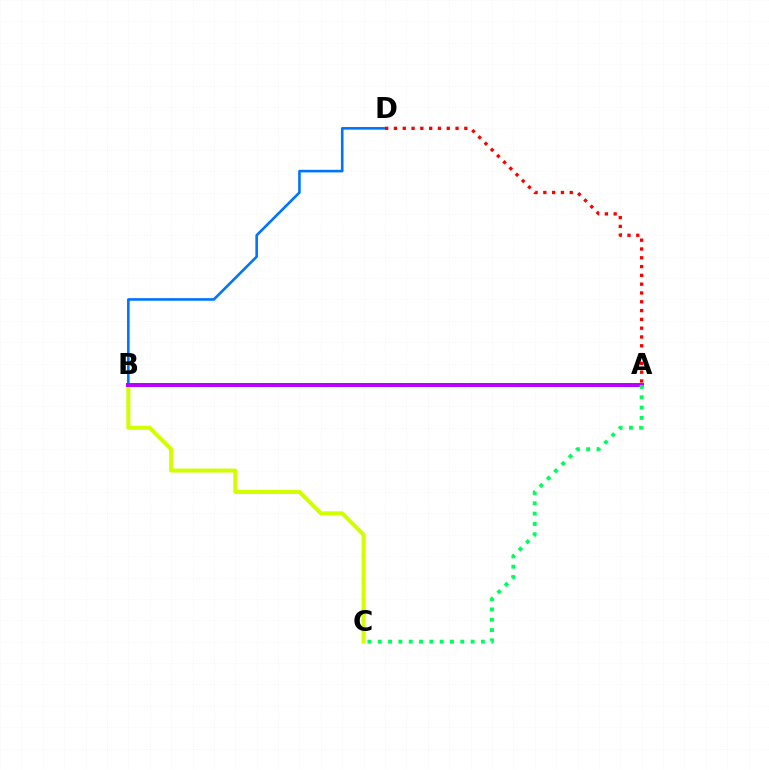{('B', 'D'): [{'color': '#0074ff', 'line_style': 'solid', 'thickness': 1.88}], ('A', 'D'): [{'color': '#ff0000', 'line_style': 'dotted', 'thickness': 2.39}], ('B', 'C'): [{'color': '#d1ff00', 'line_style': 'solid', 'thickness': 2.89}], ('A', 'B'): [{'color': '#b900ff', 'line_style': 'solid', 'thickness': 2.87}], ('A', 'C'): [{'color': '#00ff5c', 'line_style': 'dotted', 'thickness': 2.8}]}